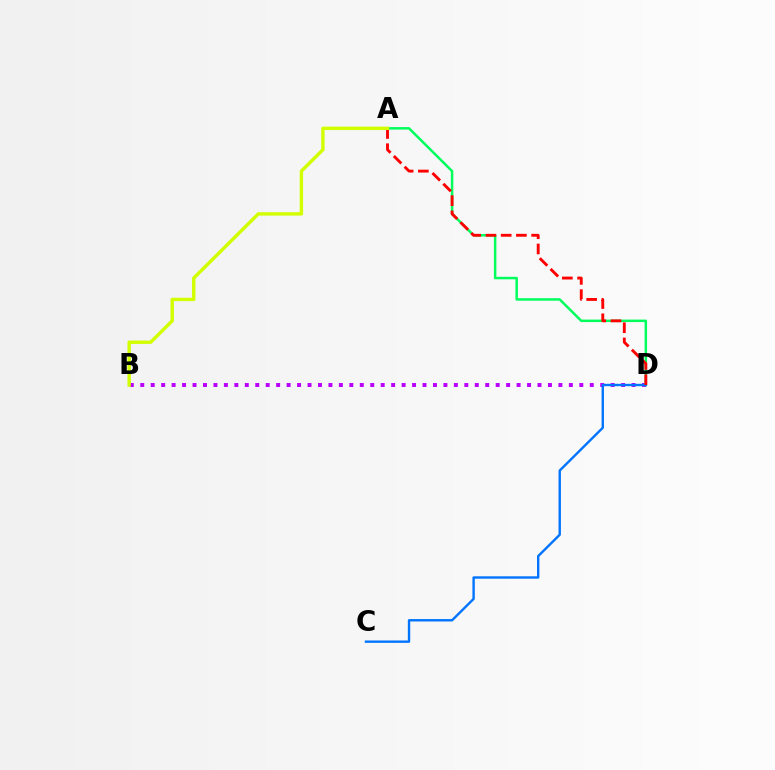{('B', 'D'): [{'color': '#b900ff', 'line_style': 'dotted', 'thickness': 2.84}], ('A', 'D'): [{'color': '#00ff5c', 'line_style': 'solid', 'thickness': 1.8}, {'color': '#ff0000', 'line_style': 'dashed', 'thickness': 2.07}], ('C', 'D'): [{'color': '#0074ff', 'line_style': 'solid', 'thickness': 1.72}], ('A', 'B'): [{'color': '#d1ff00', 'line_style': 'solid', 'thickness': 2.45}]}